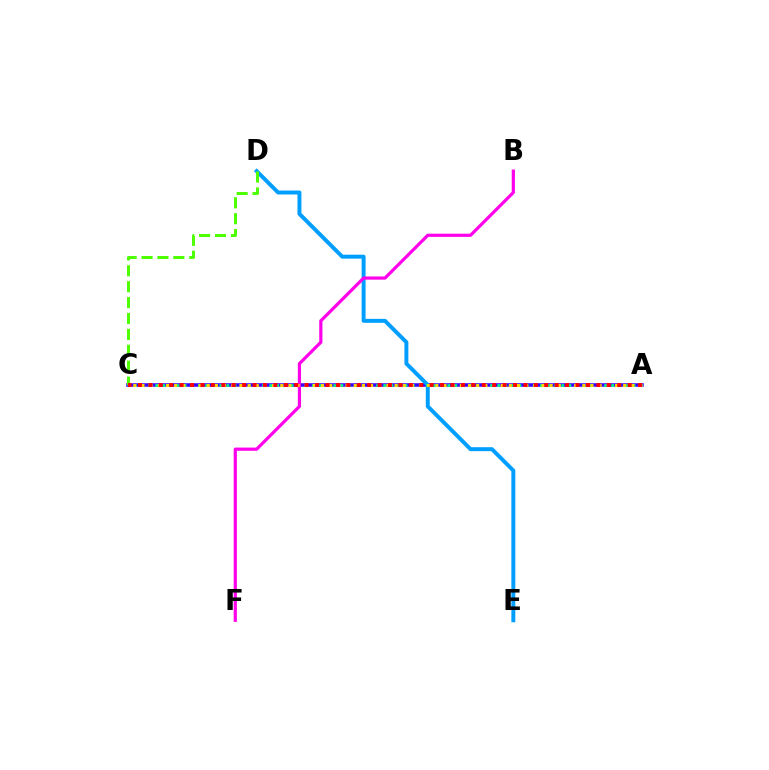{('A', 'C'): [{'color': '#3700ff', 'line_style': 'solid', 'thickness': 2.52}, {'color': '#00ff86', 'line_style': 'dotted', 'thickness': 1.94}, {'color': '#ffd500', 'line_style': 'dotted', 'thickness': 2.22}, {'color': '#ff0000', 'line_style': 'dotted', 'thickness': 2.83}], ('D', 'E'): [{'color': '#009eff', 'line_style': 'solid', 'thickness': 2.84}], ('B', 'F'): [{'color': '#ff00ed', 'line_style': 'solid', 'thickness': 2.31}], ('C', 'D'): [{'color': '#4fff00', 'line_style': 'dashed', 'thickness': 2.16}]}